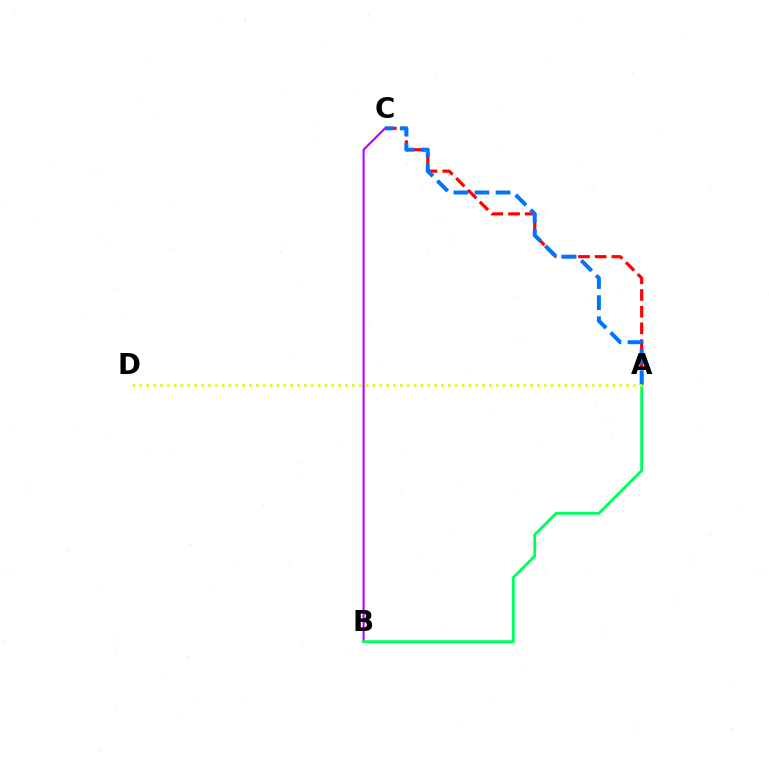{('A', 'C'): [{'color': '#ff0000', 'line_style': 'dashed', 'thickness': 2.27}, {'color': '#0074ff', 'line_style': 'dashed', 'thickness': 2.86}], ('B', 'C'): [{'color': '#b900ff', 'line_style': 'solid', 'thickness': 1.52}], ('A', 'B'): [{'color': '#00ff5c', 'line_style': 'solid', 'thickness': 2.05}], ('A', 'D'): [{'color': '#d1ff00', 'line_style': 'dotted', 'thickness': 1.86}]}